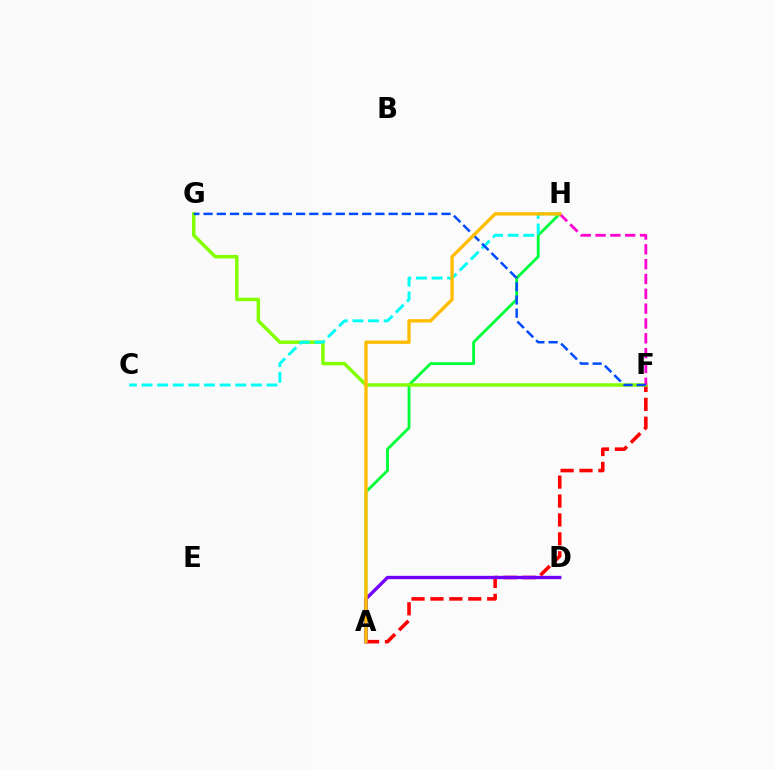{('A', 'H'): [{'color': '#00ff39', 'line_style': 'solid', 'thickness': 2.04}, {'color': '#ffbd00', 'line_style': 'solid', 'thickness': 2.41}], ('A', 'F'): [{'color': '#ff0000', 'line_style': 'dashed', 'thickness': 2.57}], ('A', 'D'): [{'color': '#7200ff', 'line_style': 'solid', 'thickness': 2.4}], ('F', 'G'): [{'color': '#84ff00', 'line_style': 'solid', 'thickness': 2.51}, {'color': '#004bff', 'line_style': 'dashed', 'thickness': 1.8}], ('F', 'H'): [{'color': '#ff00cf', 'line_style': 'dashed', 'thickness': 2.01}], ('C', 'H'): [{'color': '#00fff6', 'line_style': 'dashed', 'thickness': 2.12}]}